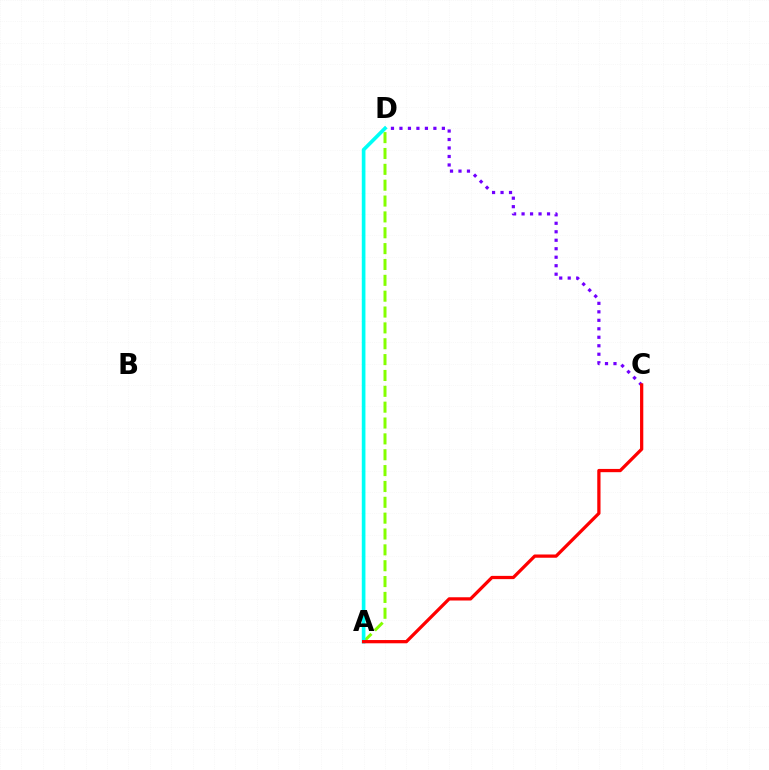{('A', 'D'): [{'color': '#84ff00', 'line_style': 'dashed', 'thickness': 2.15}, {'color': '#00fff6', 'line_style': 'solid', 'thickness': 2.63}], ('C', 'D'): [{'color': '#7200ff', 'line_style': 'dotted', 'thickness': 2.31}], ('A', 'C'): [{'color': '#ff0000', 'line_style': 'solid', 'thickness': 2.34}]}